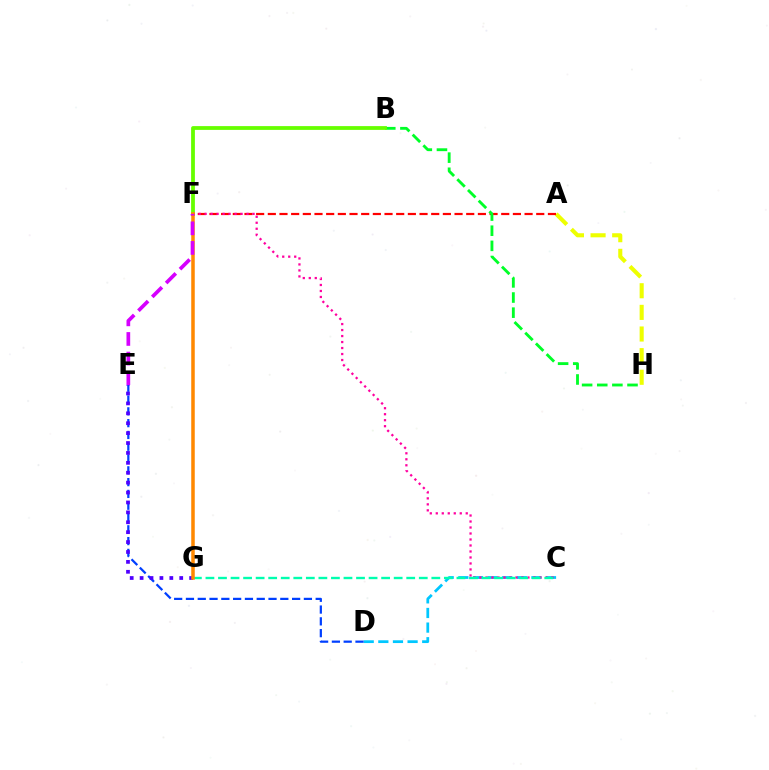{('A', 'H'): [{'color': '#eeff00', 'line_style': 'dashed', 'thickness': 2.94}], ('A', 'F'): [{'color': '#ff0000', 'line_style': 'dashed', 'thickness': 1.59}], ('C', 'D'): [{'color': '#00c7ff', 'line_style': 'dashed', 'thickness': 1.99}], ('D', 'E'): [{'color': '#003fff', 'line_style': 'dashed', 'thickness': 1.6}], ('E', 'G'): [{'color': '#4f00ff', 'line_style': 'dotted', 'thickness': 2.69}], ('B', 'H'): [{'color': '#00ff27', 'line_style': 'dashed', 'thickness': 2.06}], ('B', 'F'): [{'color': '#66ff00', 'line_style': 'solid', 'thickness': 2.72}], ('C', 'F'): [{'color': '#ff00a0', 'line_style': 'dotted', 'thickness': 1.63}], ('C', 'G'): [{'color': '#00ffaf', 'line_style': 'dashed', 'thickness': 1.7}], ('F', 'G'): [{'color': '#ff8800', 'line_style': 'solid', 'thickness': 2.53}], ('E', 'F'): [{'color': '#d600ff', 'line_style': 'dashed', 'thickness': 2.66}]}